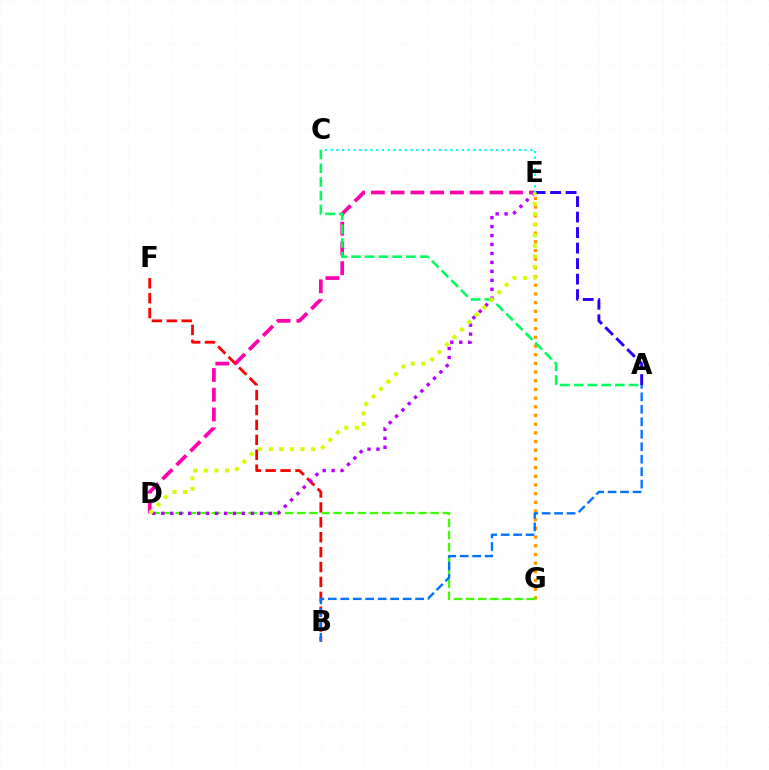{('E', 'G'): [{'color': '#ff9400', 'line_style': 'dotted', 'thickness': 2.36}], ('A', 'E'): [{'color': '#2500ff', 'line_style': 'dashed', 'thickness': 2.11}], ('B', 'F'): [{'color': '#ff0000', 'line_style': 'dashed', 'thickness': 2.02}], ('D', 'G'): [{'color': '#3dff00', 'line_style': 'dashed', 'thickness': 1.65}], ('A', 'B'): [{'color': '#0074ff', 'line_style': 'dashed', 'thickness': 1.69}], ('D', 'E'): [{'color': '#ff00ac', 'line_style': 'dashed', 'thickness': 2.68}, {'color': '#b900ff', 'line_style': 'dotted', 'thickness': 2.43}, {'color': '#d1ff00', 'line_style': 'dotted', 'thickness': 2.87}], ('C', 'E'): [{'color': '#00fff6', 'line_style': 'dotted', 'thickness': 1.55}], ('A', 'C'): [{'color': '#00ff5c', 'line_style': 'dashed', 'thickness': 1.87}]}